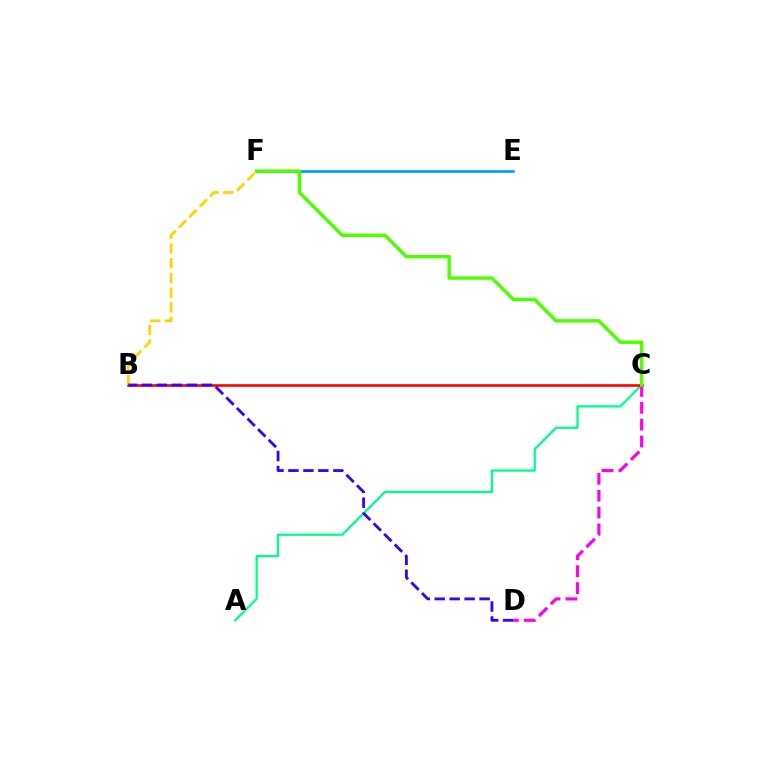{('A', 'C'): [{'color': '#00ff86', 'line_style': 'solid', 'thickness': 1.63}], ('E', 'F'): [{'color': '#009eff', 'line_style': 'solid', 'thickness': 1.92}], ('B', 'C'): [{'color': '#ff0000', 'line_style': 'solid', 'thickness': 1.9}], ('C', 'D'): [{'color': '#ff00ed', 'line_style': 'dashed', 'thickness': 2.29}], ('B', 'F'): [{'color': '#ffd500', 'line_style': 'dashed', 'thickness': 2.0}], ('B', 'D'): [{'color': '#3700ff', 'line_style': 'dashed', 'thickness': 2.03}], ('C', 'F'): [{'color': '#4fff00', 'line_style': 'solid', 'thickness': 2.48}]}